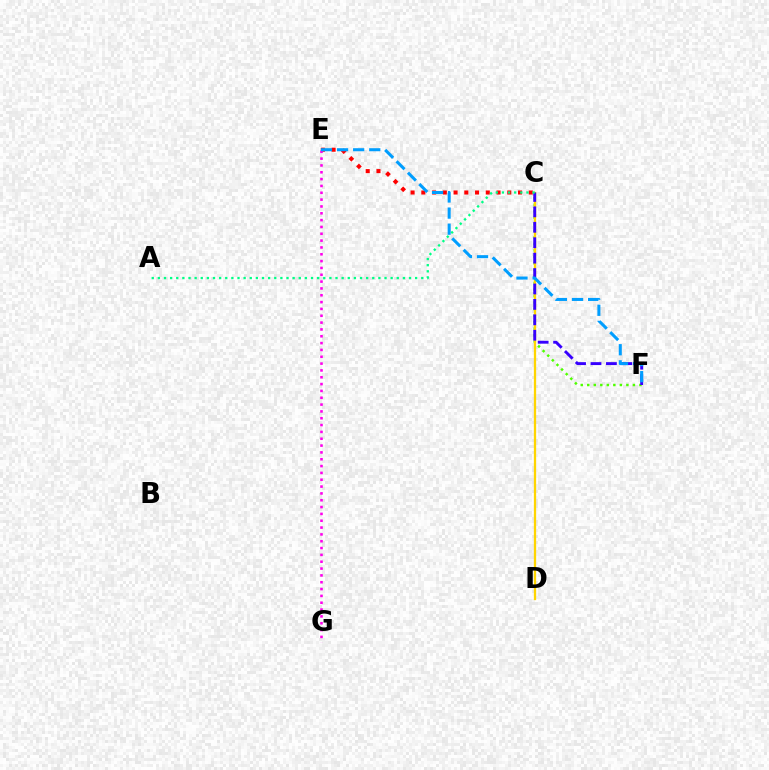{('C', 'F'): [{'color': '#4fff00', 'line_style': 'dotted', 'thickness': 1.77}, {'color': '#3700ff', 'line_style': 'dashed', 'thickness': 2.09}], ('C', 'E'): [{'color': '#ff0000', 'line_style': 'dotted', 'thickness': 2.92}], ('C', 'D'): [{'color': '#ffd500', 'line_style': 'solid', 'thickness': 1.64}], ('E', 'G'): [{'color': '#ff00ed', 'line_style': 'dotted', 'thickness': 1.86}], ('E', 'F'): [{'color': '#009eff', 'line_style': 'dashed', 'thickness': 2.19}], ('A', 'C'): [{'color': '#00ff86', 'line_style': 'dotted', 'thickness': 1.66}]}